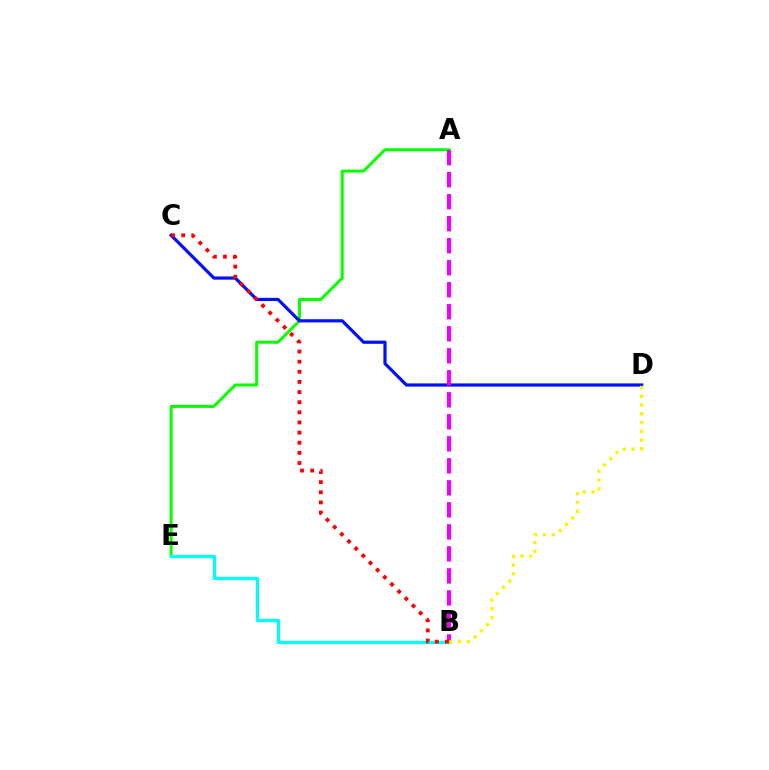{('A', 'E'): [{'color': '#08ff00', 'line_style': 'solid', 'thickness': 2.15}], ('C', 'D'): [{'color': '#0010ff', 'line_style': 'solid', 'thickness': 2.3}], ('B', 'E'): [{'color': '#00fff6', 'line_style': 'solid', 'thickness': 2.35}], ('A', 'B'): [{'color': '#ee00ff', 'line_style': 'dashed', 'thickness': 2.99}], ('B', 'C'): [{'color': '#ff0000', 'line_style': 'dotted', 'thickness': 2.75}], ('B', 'D'): [{'color': '#fcf500', 'line_style': 'dotted', 'thickness': 2.38}]}